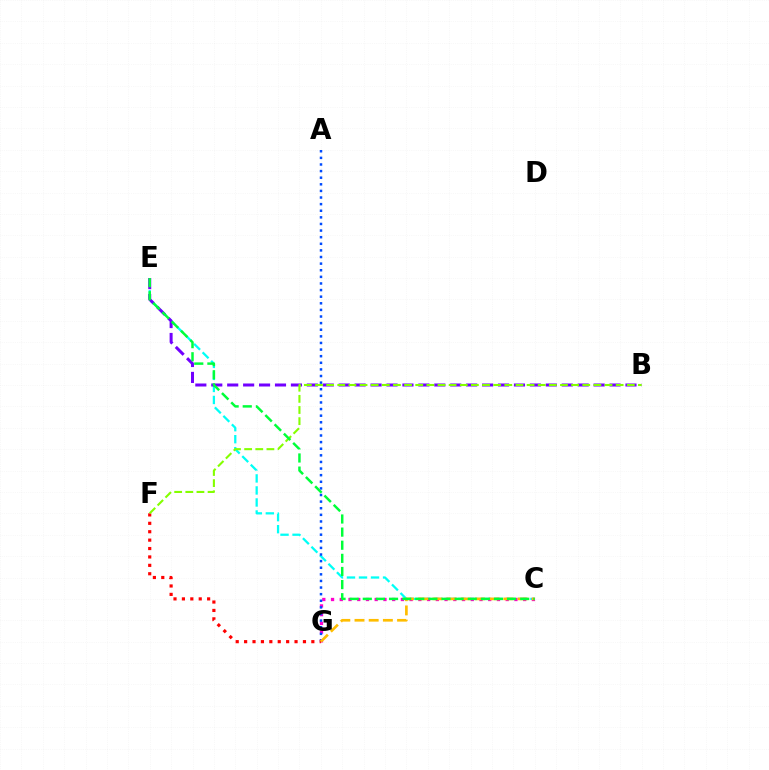{('C', 'E'): [{'color': '#00fff6', 'line_style': 'dashed', 'thickness': 1.63}, {'color': '#00ff39', 'line_style': 'dashed', 'thickness': 1.78}], ('C', 'G'): [{'color': '#ff00cf', 'line_style': 'dotted', 'thickness': 2.37}, {'color': '#ffbd00', 'line_style': 'dashed', 'thickness': 1.93}], ('A', 'G'): [{'color': '#004bff', 'line_style': 'dotted', 'thickness': 1.8}], ('F', 'G'): [{'color': '#ff0000', 'line_style': 'dotted', 'thickness': 2.28}], ('B', 'E'): [{'color': '#7200ff', 'line_style': 'dashed', 'thickness': 2.16}], ('B', 'F'): [{'color': '#84ff00', 'line_style': 'dashed', 'thickness': 1.51}]}